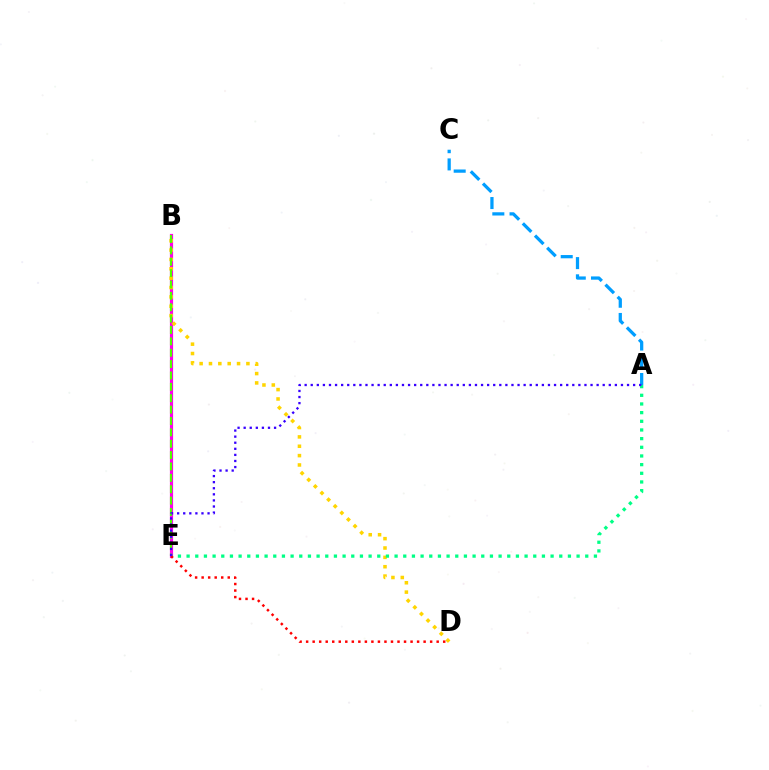{('A', 'C'): [{'color': '#009eff', 'line_style': 'dashed', 'thickness': 2.34}], ('B', 'E'): [{'color': '#ff00ed', 'line_style': 'solid', 'thickness': 2.29}, {'color': '#4fff00', 'line_style': 'dashed', 'thickness': 1.55}], ('B', 'D'): [{'color': '#ffd500', 'line_style': 'dotted', 'thickness': 2.54}], ('A', 'E'): [{'color': '#00ff86', 'line_style': 'dotted', 'thickness': 2.35}, {'color': '#3700ff', 'line_style': 'dotted', 'thickness': 1.65}], ('D', 'E'): [{'color': '#ff0000', 'line_style': 'dotted', 'thickness': 1.77}]}